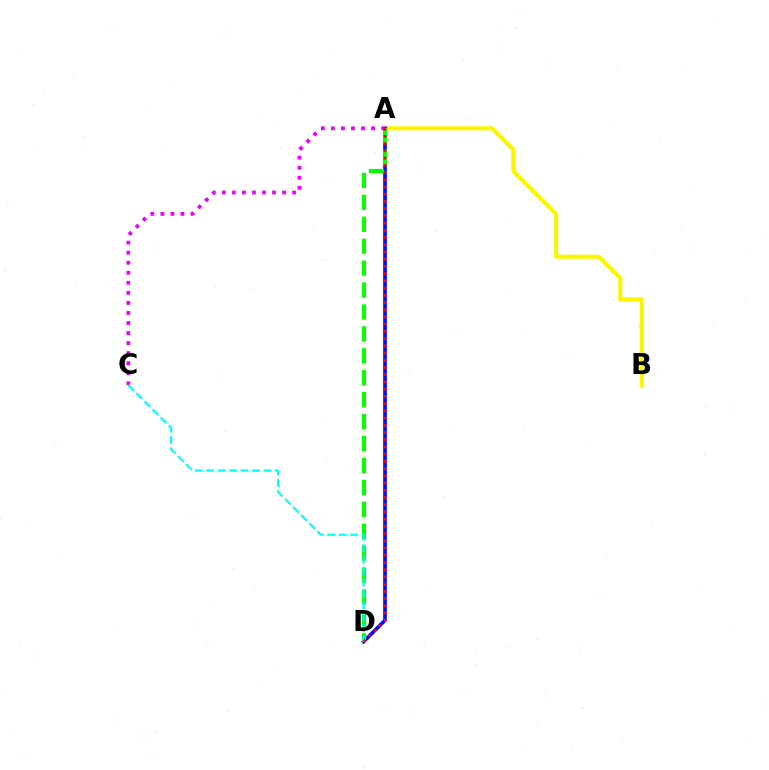{('A', 'B'): [{'color': '#fcf500', 'line_style': 'solid', 'thickness': 2.92}], ('A', 'D'): [{'color': '#0010ff', 'line_style': 'solid', 'thickness': 2.63}, {'color': '#08ff00', 'line_style': 'dashed', 'thickness': 2.98}, {'color': '#ff0000', 'line_style': 'dotted', 'thickness': 1.96}], ('A', 'C'): [{'color': '#ee00ff', 'line_style': 'dotted', 'thickness': 2.73}], ('C', 'D'): [{'color': '#00fff6', 'line_style': 'dashed', 'thickness': 1.55}]}